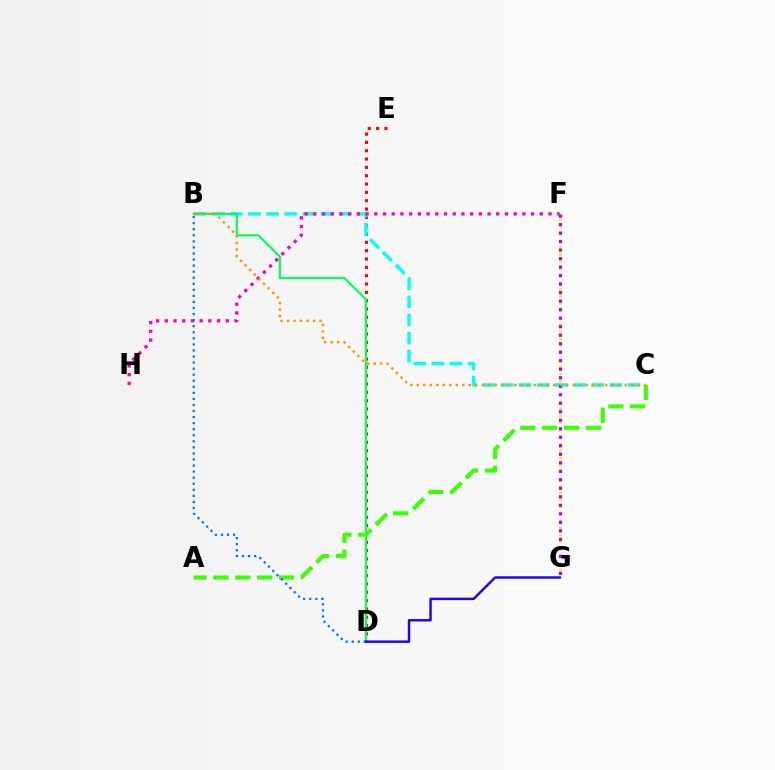{('D', 'E'): [{'color': '#ff0000', 'line_style': 'dotted', 'thickness': 2.26}], ('B', 'C'): [{'color': '#00fff6', 'line_style': 'dashed', 'thickness': 2.46}, {'color': '#ff9400', 'line_style': 'dotted', 'thickness': 1.76}], ('F', 'G'): [{'color': '#d1ff00', 'line_style': 'dotted', 'thickness': 1.91}, {'color': '#b900ff', 'line_style': 'dotted', 'thickness': 2.31}], ('B', 'D'): [{'color': '#00ff5c', 'line_style': 'solid', 'thickness': 1.56}, {'color': '#0074ff', 'line_style': 'dotted', 'thickness': 1.65}], ('F', 'H'): [{'color': '#ff00ac', 'line_style': 'dotted', 'thickness': 2.37}], ('A', 'C'): [{'color': '#3dff00', 'line_style': 'dashed', 'thickness': 2.97}], ('D', 'G'): [{'color': '#2500ff', 'line_style': 'solid', 'thickness': 1.77}]}